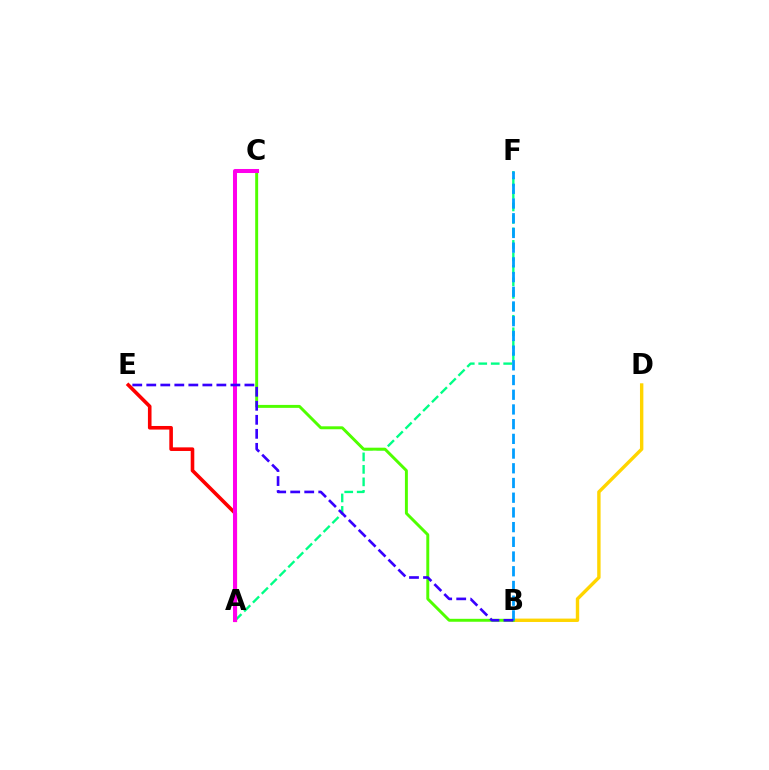{('A', 'F'): [{'color': '#00ff86', 'line_style': 'dashed', 'thickness': 1.7}], ('B', 'D'): [{'color': '#ffd500', 'line_style': 'solid', 'thickness': 2.44}], ('A', 'E'): [{'color': '#ff0000', 'line_style': 'solid', 'thickness': 2.59}], ('B', 'C'): [{'color': '#4fff00', 'line_style': 'solid', 'thickness': 2.12}], ('A', 'C'): [{'color': '#ff00ed', 'line_style': 'solid', 'thickness': 2.9}], ('B', 'F'): [{'color': '#009eff', 'line_style': 'dashed', 'thickness': 2.0}], ('B', 'E'): [{'color': '#3700ff', 'line_style': 'dashed', 'thickness': 1.9}]}